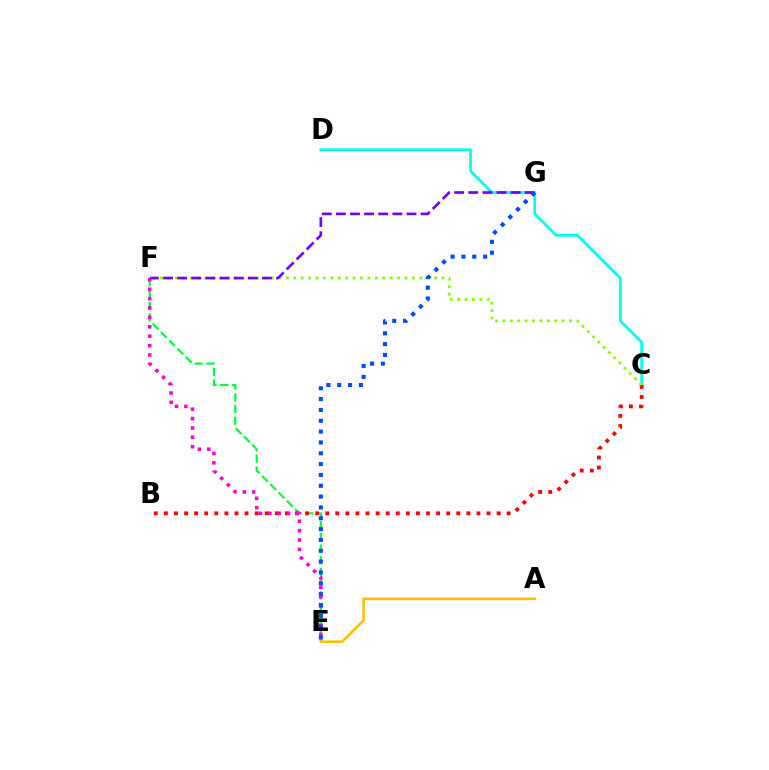{('E', 'F'): [{'color': '#00ff39', 'line_style': 'dashed', 'thickness': 1.59}, {'color': '#ff00cf', 'line_style': 'dotted', 'thickness': 2.55}], ('C', 'D'): [{'color': '#00fff6', 'line_style': 'solid', 'thickness': 1.99}], ('B', 'C'): [{'color': '#ff0000', 'line_style': 'dotted', 'thickness': 2.74}], ('C', 'F'): [{'color': '#84ff00', 'line_style': 'dotted', 'thickness': 2.01}], ('F', 'G'): [{'color': '#7200ff', 'line_style': 'dashed', 'thickness': 1.92}], ('E', 'G'): [{'color': '#004bff', 'line_style': 'dotted', 'thickness': 2.94}], ('A', 'E'): [{'color': '#ffbd00', 'line_style': 'solid', 'thickness': 1.84}]}